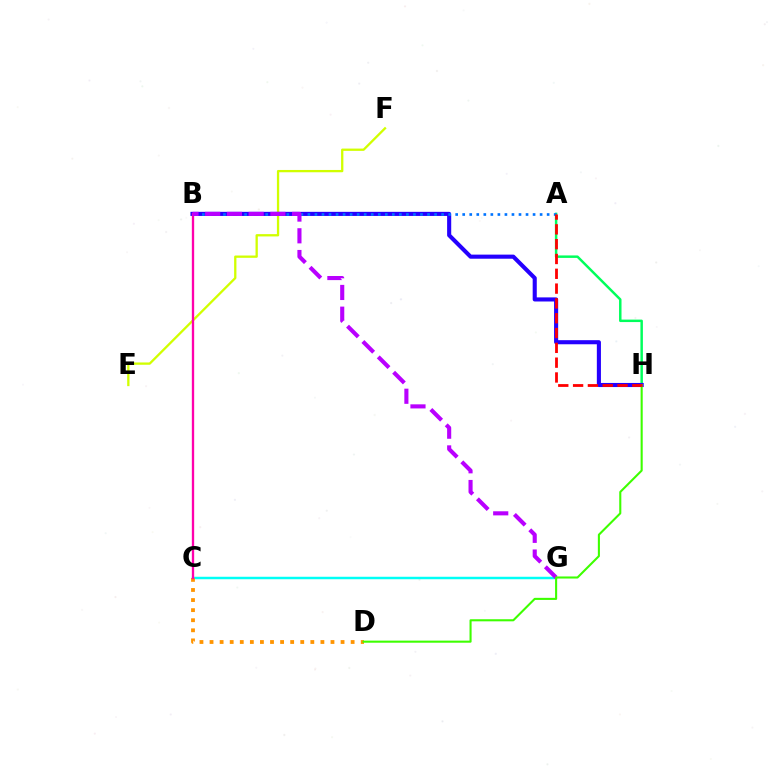{('E', 'F'): [{'color': '#d1ff00', 'line_style': 'solid', 'thickness': 1.66}], ('C', 'G'): [{'color': '#00fff6', 'line_style': 'solid', 'thickness': 1.78}], ('A', 'H'): [{'color': '#00ff5c', 'line_style': 'solid', 'thickness': 1.78}, {'color': '#ff0000', 'line_style': 'dashed', 'thickness': 2.01}], ('B', 'H'): [{'color': '#2500ff', 'line_style': 'solid', 'thickness': 2.95}], ('C', 'D'): [{'color': '#ff9400', 'line_style': 'dotted', 'thickness': 2.74}], ('B', 'C'): [{'color': '#ff00ac', 'line_style': 'solid', 'thickness': 1.68}], ('A', 'B'): [{'color': '#0074ff', 'line_style': 'dotted', 'thickness': 1.91}], ('B', 'G'): [{'color': '#b900ff', 'line_style': 'dashed', 'thickness': 2.95}], ('D', 'H'): [{'color': '#3dff00', 'line_style': 'solid', 'thickness': 1.5}]}